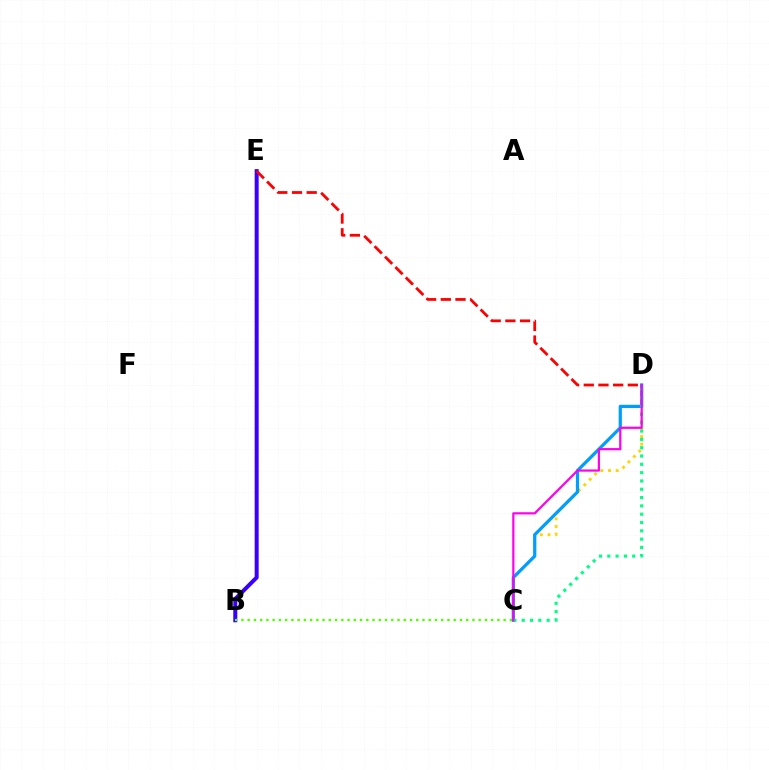{('C', 'D'): [{'color': '#ffd500', 'line_style': 'dotted', 'thickness': 2.08}, {'color': '#009eff', 'line_style': 'solid', 'thickness': 2.32}, {'color': '#00ff86', 'line_style': 'dotted', 'thickness': 2.26}, {'color': '#ff00ed', 'line_style': 'solid', 'thickness': 1.59}], ('B', 'E'): [{'color': '#3700ff', 'line_style': 'solid', 'thickness': 2.87}], ('B', 'C'): [{'color': '#4fff00', 'line_style': 'dotted', 'thickness': 1.7}], ('D', 'E'): [{'color': '#ff0000', 'line_style': 'dashed', 'thickness': 2.0}]}